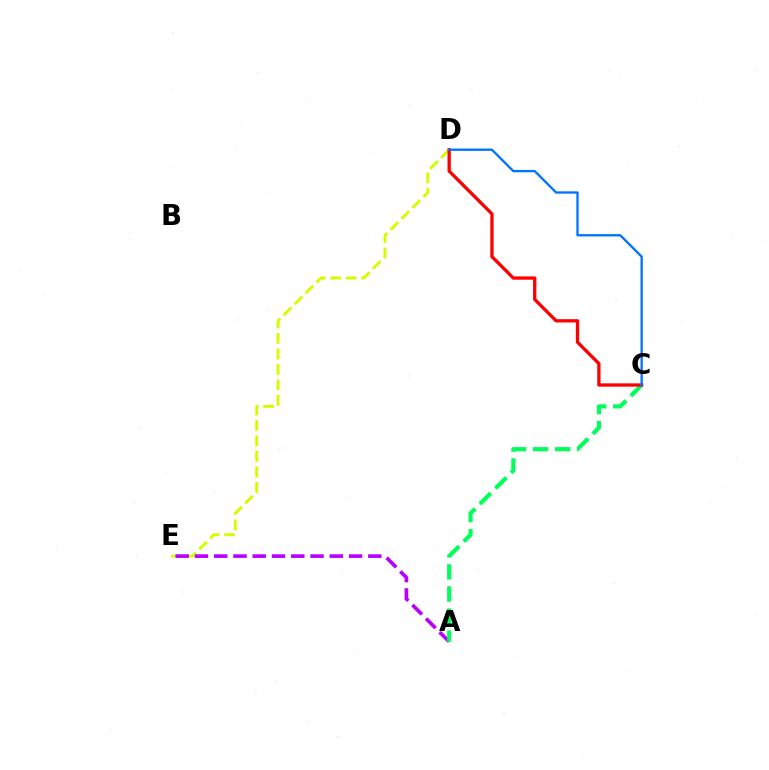{('D', 'E'): [{'color': '#d1ff00', 'line_style': 'dashed', 'thickness': 2.1}], ('A', 'E'): [{'color': '#b900ff', 'line_style': 'dashed', 'thickness': 2.62}], ('A', 'C'): [{'color': '#00ff5c', 'line_style': 'dashed', 'thickness': 3.0}], ('C', 'D'): [{'color': '#ff0000', 'line_style': 'solid', 'thickness': 2.37}, {'color': '#0074ff', 'line_style': 'solid', 'thickness': 1.67}]}